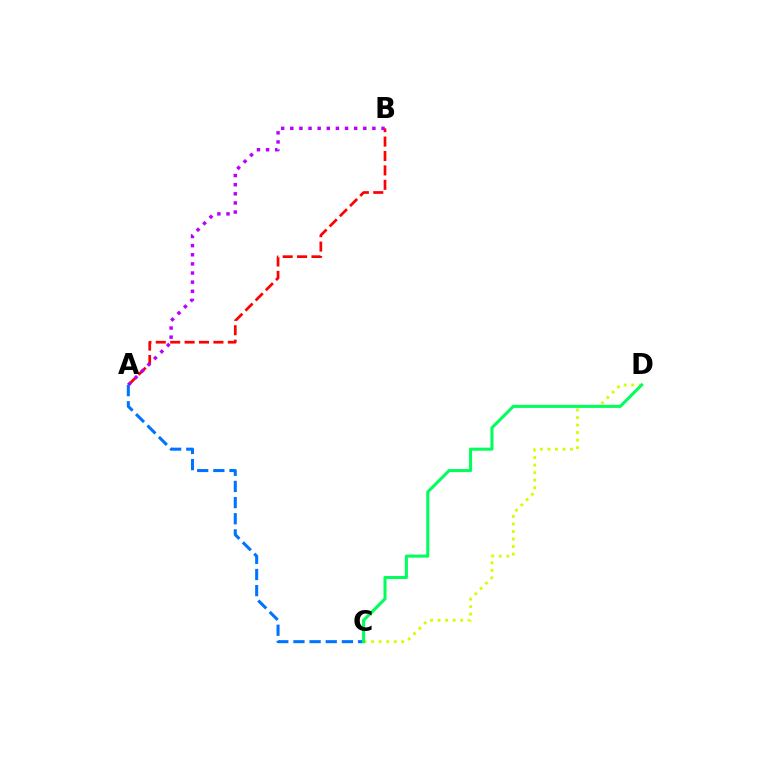{('C', 'D'): [{'color': '#d1ff00', 'line_style': 'dotted', 'thickness': 2.04}, {'color': '#00ff5c', 'line_style': 'solid', 'thickness': 2.19}], ('A', 'B'): [{'color': '#ff0000', 'line_style': 'dashed', 'thickness': 1.96}, {'color': '#b900ff', 'line_style': 'dotted', 'thickness': 2.48}], ('A', 'C'): [{'color': '#0074ff', 'line_style': 'dashed', 'thickness': 2.19}]}